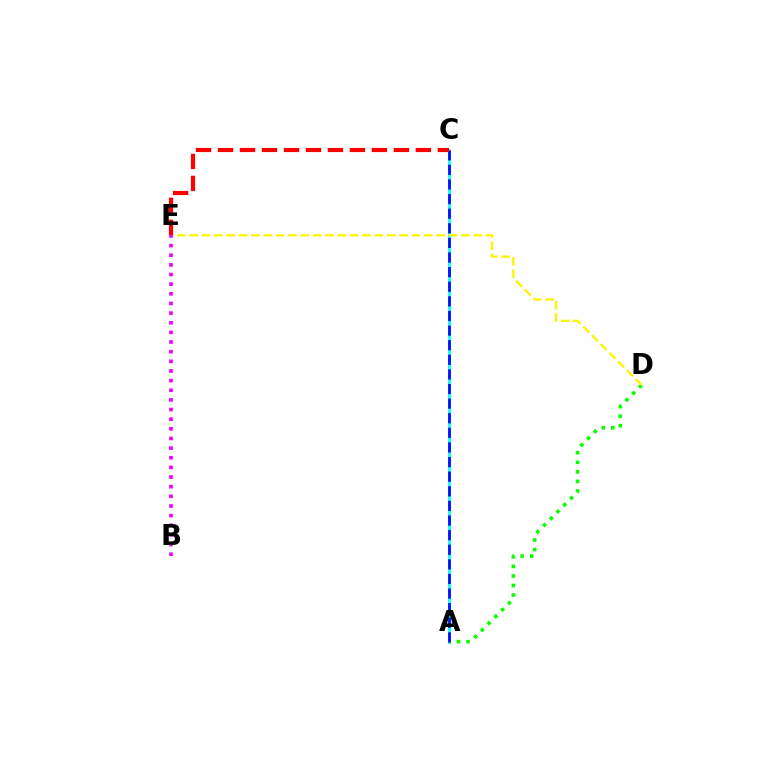{('A', 'C'): [{'color': '#00fff6', 'line_style': 'solid', 'thickness': 1.96}, {'color': '#0010ff', 'line_style': 'dashed', 'thickness': 1.98}], ('A', 'D'): [{'color': '#08ff00', 'line_style': 'dotted', 'thickness': 2.59}], ('D', 'E'): [{'color': '#fcf500', 'line_style': 'dashed', 'thickness': 1.68}], ('B', 'E'): [{'color': '#ee00ff', 'line_style': 'dotted', 'thickness': 2.62}], ('C', 'E'): [{'color': '#ff0000', 'line_style': 'dashed', 'thickness': 2.99}]}